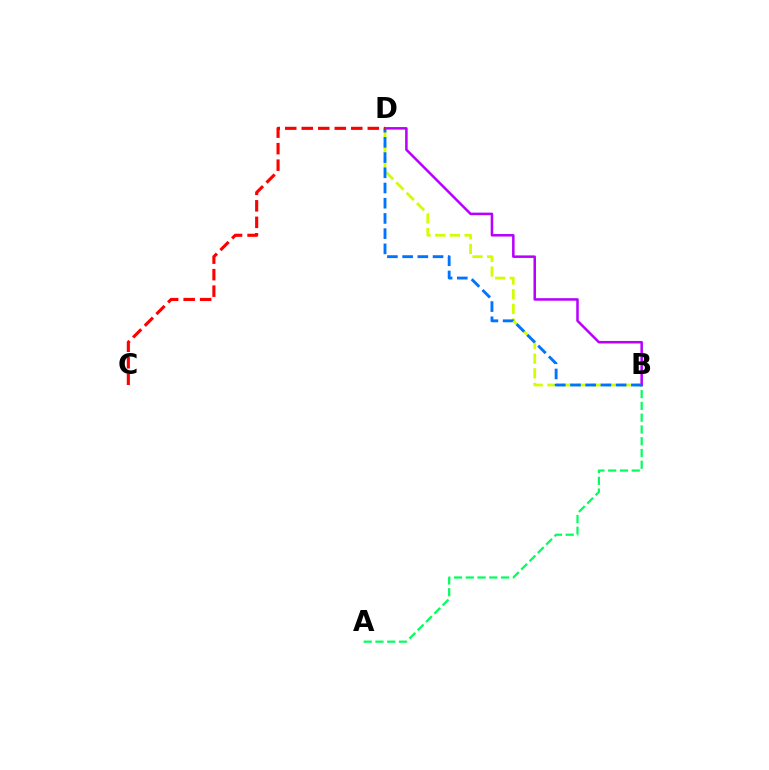{('B', 'D'): [{'color': '#d1ff00', 'line_style': 'dashed', 'thickness': 1.99}, {'color': '#b900ff', 'line_style': 'solid', 'thickness': 1.82}, {'color': '#0074ff', 'line_style': 'dashed', 'thickness': 2.07}], ('A', 'B'): [{'color': '#00ff5c', 'line_style': 'dashed', 'thickness': 1.6}], ('C', 'D'): [{'color': '#ff0000', 'line_style': 'dashed', 'thickness': 2.24}]}